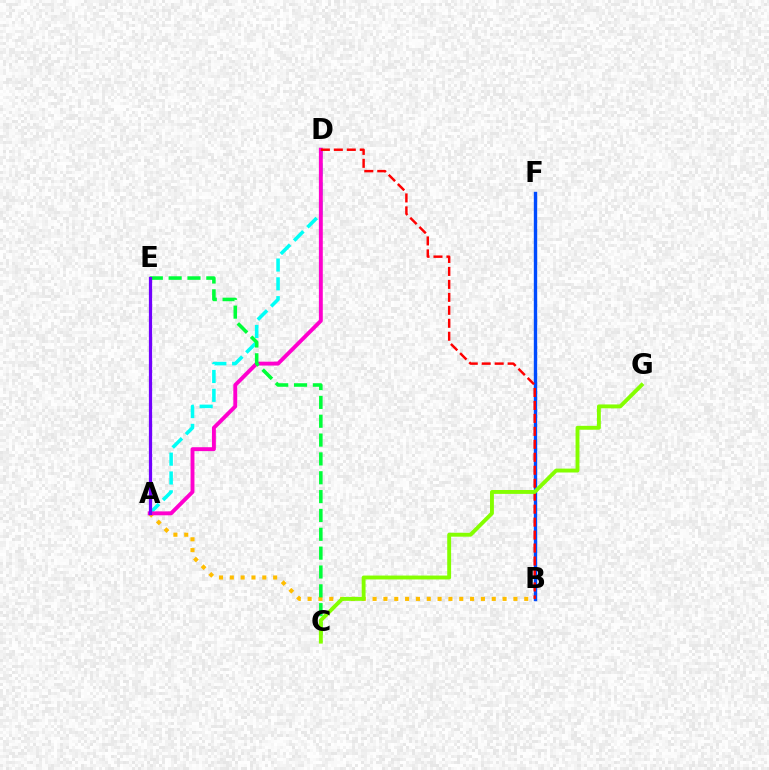{('A', 'B'): [{'color': '#ffbd00', 'line_style': 'dotted', 'thickness': 2.94}], ('A', 'D'): [{'color': '#00fff6', 'line_style': 'dashed', 'thickness': 2.56}, {'color': '#ff00cf', 'line_style': 'solid', 'thickness': 2.81}], ('C', 'E'): [{'color': '#00ff39', 'line_style': 'dashed', 'thickness': 2.56}], ('A', 'E'): [{'color': '#7200ff', 'line_style': 'solid', 'thickness': 2.32}], ('B', 'F'): [{'color': '#004bff', 'line_style': 'solid', 'thickness': 2.43}], ('B', 'D'): [{'color': '#ff0000', 'line_style': 'dashed', 'thickness': 1.76}], ('C', 'G'): [{'color': '#84ff00', 'line_style': 'solid', 'thickness': 2.8}]}